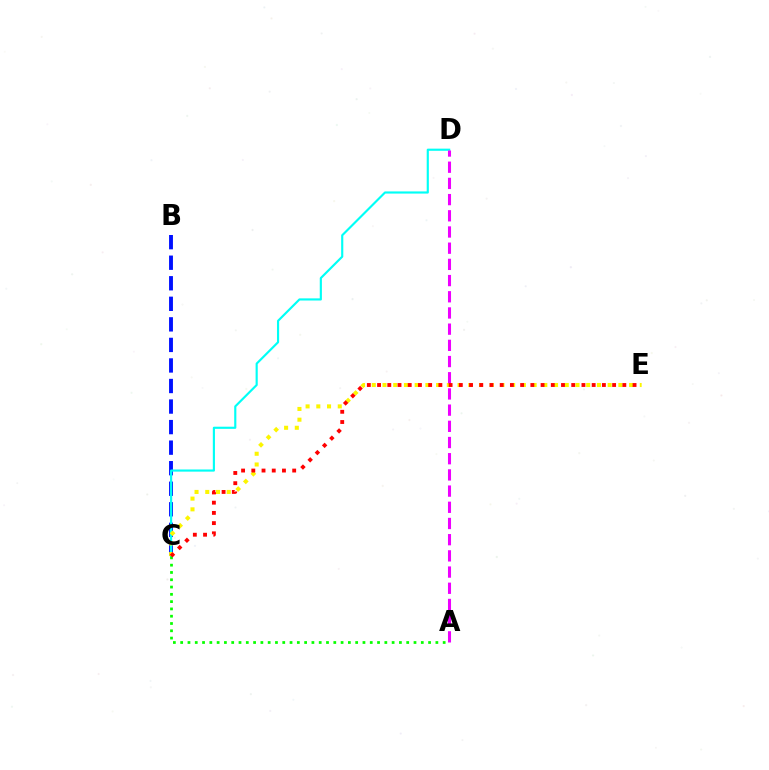{('B', 'C'): [{'color': '#0010ff', 'line_style': 'dashed', 'thickness': 2.79}], ('C', 'D'): [{'color': '#00fff6', 'line_style': 'solid', 'thickness': 1.55}], ('C', 'E'): [{'color': '#fcf500', 'line_style': 'dotted', 'thickness': 2.91}, {'color': '#ff0000', 'line_style': 'dotted', 'thickness': 2.78}], ('A', 'D'): [{'color': '#ee00ff', 'line_style': 'dashed', 'thickness': 2.2}], ('A', 'C'): [{'color': '#08ff00', 'line_style': 'dotted', 'thickness': 1.98}]}